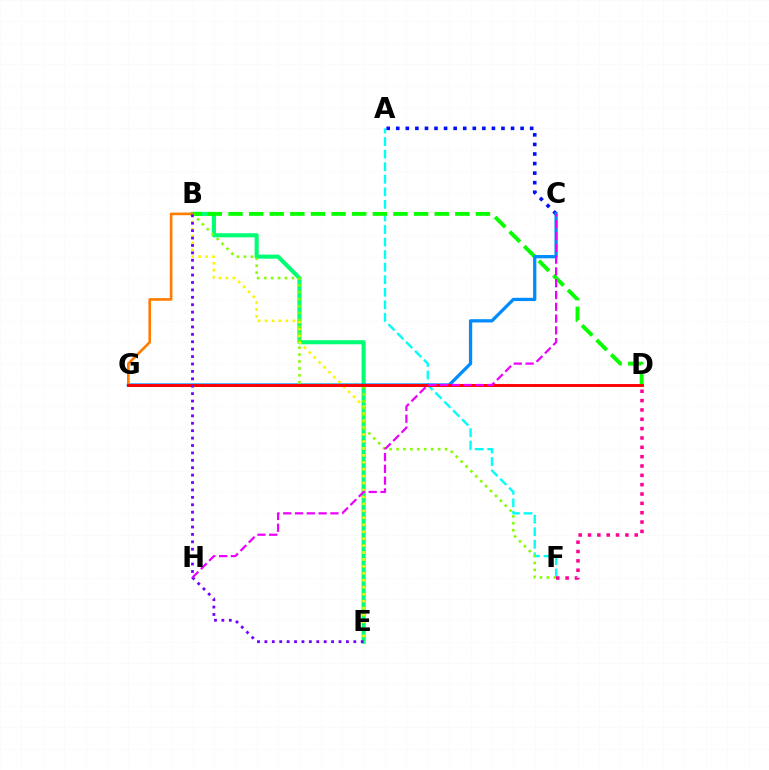{('B', 'E'): [{'color': '#00ff74', 'line_style': 'solid', 'thickness': 2.95}, {'color': '#fcf500', 'line_style': 'dotted', 'thickness': 1.89}, {'color': '#7200ff', 'line_style': 'dotted', 'thickness': 2.01}], ('A', 'F'): [{'color': '#00fff6', 'line_style': 'dashed', 'thickness': 1.71}], ('A', 'C'): [{'color': '#0010ff', 'line_style': 'dotted', 'thickness': 2.6}], ('B', 'D'): [{'color': '#08ff00', 'line_style': 'dashed', 'thickness': 2.8}], ('C', 'G'): [{'color': '#008cff', 'line_style': 'solid', 'thickness': 2.36}], ('B', 'F'): [{'color': '#84ff00', 'line_style': 'dotted', 'thickness': 1.88}], ('B', 'G'): [{'color': '#ff7c00', 'line_style': 'solid', 'thickness': 1.91}], ('D', 'G'): [{'color': '#ff0000', 'line_style': 'solid', 'thickness': 2.1}], ('D', 'F'): [{'color': '#ff0094', 'line_style': 'dotted', 'thickness': 2.54}], ('C', 'H'): [{'color': '#ee00ff', 'line_style': 'dashed', 'thickness': 1.6}]}